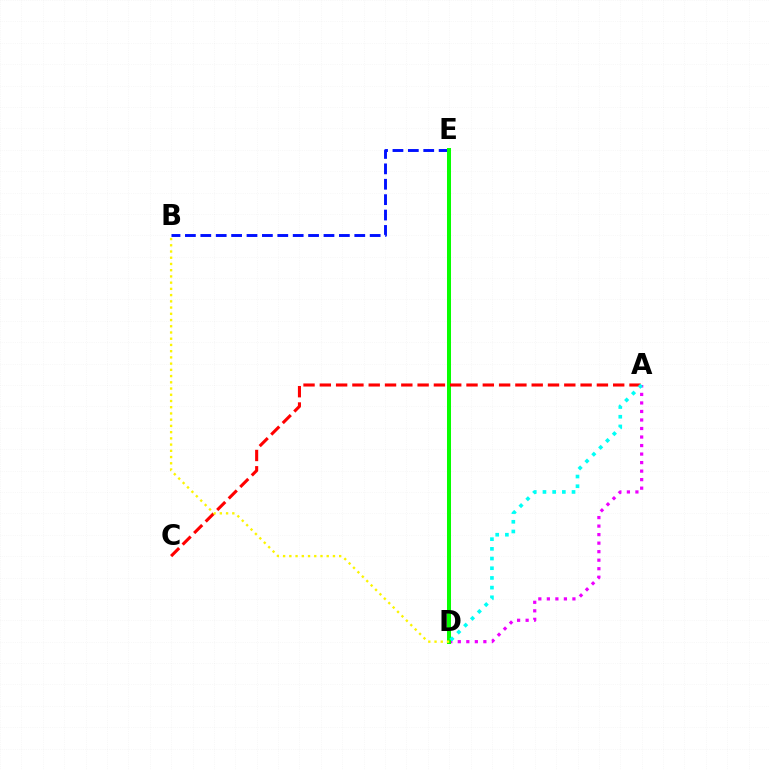{('B', 'E'): [{'color': '#0010ff', 'line_style': 'dashed', 'thickness': 2.09}], ('A', 'D'): [{'color': '#ee00ff', 'line_style': 'dotted', 'thickness': 2.32}, {'color': '#00fff6', 'line_style': 'dotted', 'thickness': 2.63}], ('D', 'E'): [{'color': '#08ff00', 'line_style': 'solid', 'thickness': 2.88}], ('A', 'C'): [{'color': '#ff0000', 'line_style': 'dashed', 'thickness': 2.21}], ('B', 'D'): [{'color': '#fcf500', 'line_style': 'dotted', 'thickness': 1.69}]}